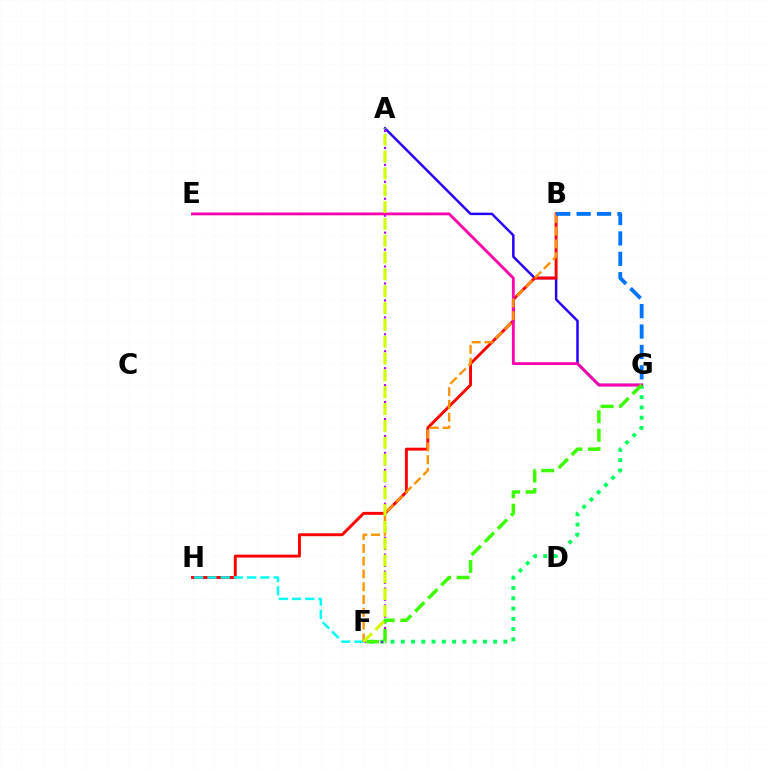{('A', 'G'): [{'color': '#2500ff', 'line_style': 'solid', 'thickness': 1.78}], ('F', 'G'): [{'color': '#00ff5c', 'line_style': 'dotted', 'thickness': 2.79}, {'color': '#3dff00', 'line_style': 'dashed', 'thickness': 2.51}], ('B', 'H'): [{'color': '#ff0000', 'line_style': 'solid', 'thickness': 2.1}], ('E', 'G'): [{'color': '#ff00ac', 'line_style': 'solid', 'thickness': 2.04}], ('A', 'F'): [{'color': '#b900ff', 'line_style': 'dotted', 'thickness': 1.53}, {'color': '#d1ff00', 'line_style': 'dashed', 'thickness': 2.29}], ('F', 'H'): [{'color': '#00fff6', 'line_style': 'dashed', 'thickness': 1.8}], ('B', 'F'): [{'color': '#ff9400', 'line_style': 'dashed', 'thickness': 1.74}], ('B', 'G'): [{'color': '#0074ff', 'line_style': 'dashed', 'thickness': 2.77}]}